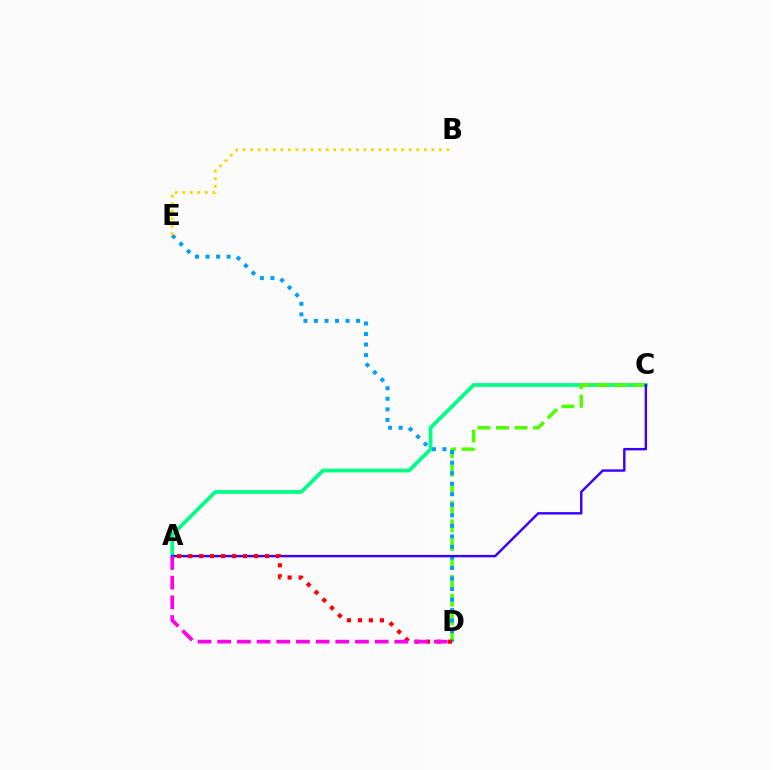{('A', 'C'): [{'color': '#00ff86', 'line_style': 'solid', 'thickness': 2.7}, {'color': '#3700ff', 'line_style': 'solid', 'thickness': 1.74}], ('C', 'D'): [{'color': '#4fff00', 'line_style': 'dashed', 'thickness': 2.52}], ('D', 'E'): [{'color': '#009eff', 'line_style': 'dotted', 'thickness': 2.86}], ('B', 'E'): [{'color': '#ffd500', 'line_style': 'dotted', 'thickness': 2.05}], ('A', 'D'): [{'color': '#ff0000', 'line_style': 'dotted', 'thickness': 2.99}, {'color': '#ff00ed', 'line_style': 'dashed', 'thickness': 2.67}]}